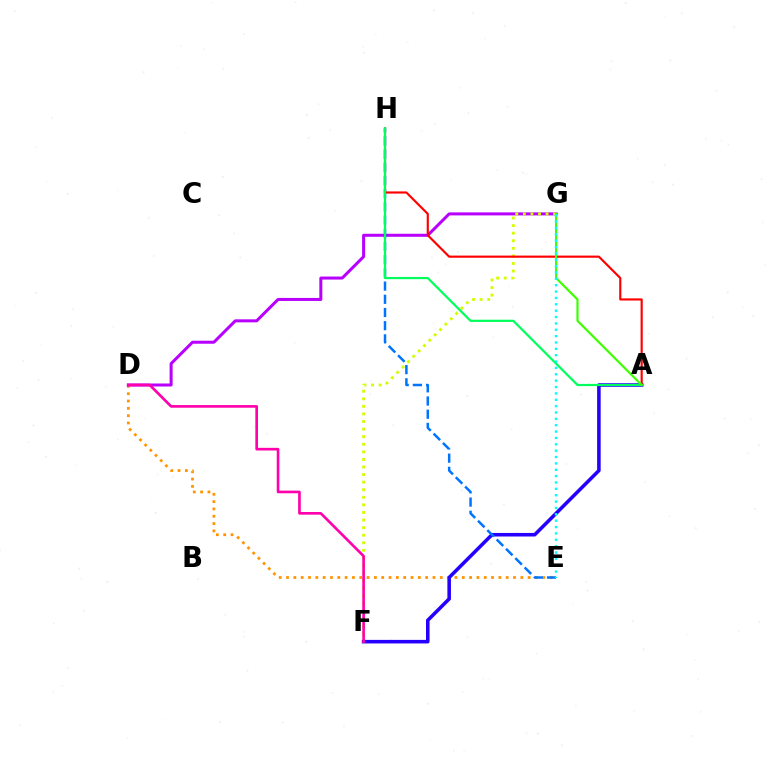{('D', 'E'): [{'color': '#ff9400', 'line_style': 'dotted', 'thickness': 1.99}], ('D', 'G'): [{'color': '#b900ff', 'line_style': 'solid', 'thickness': 2.17}], ('F', 'G'): [{'color': '#d1ff00', 'line_style': 'dotted', 'thickness': 2.06}], ('A', 'F'): [{'color': '#2500ff', 'line_style': 'solid', 'thickness': 2.56}], ('E', 'H'): [{'color': '#0074ff', 'line_style': 'dashed', 'thickness': 1.79}], ('D', 'F'): [{'color': '#ff00ac', 'line_style': 'solid', 'thickness': 1.91}], ('A', 'H'): [{'color': '#ff0000', 'line_style': 'solid', 'thickness': 1.55}, {'color': '#00ff5c', 'line_style': 'solid', 'thickness': 1.6}], ('A', 'G'): [{'color': '#3dff00', 'line_style': 'solid', 'thickness': 1.57}], ('E', 'G'): [{'color': '#00fff6', 'line_style': 'dotted', 'thickness': 1.73}]}